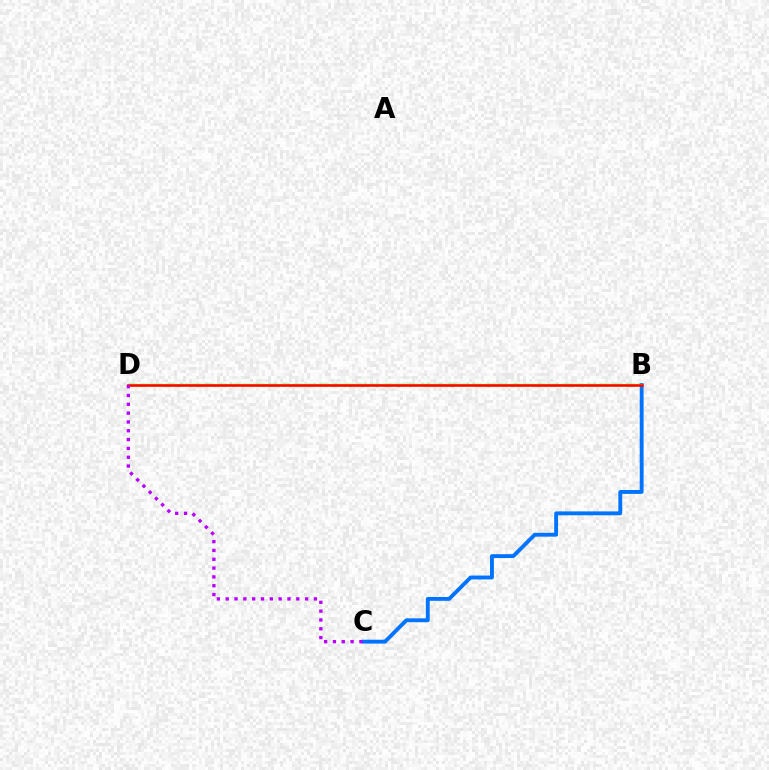{('B', 'D'): [{'color': '#00ff5c', 'line_style': 'dashed', 'thickness': 1.73}, {'color': '#d1ff00', 'line_style': 'solid', 'thickness': 1.61}, {'color': '#ff0000', 'line_style': 'solid', 'thickness': 1.84}], ('B', 'C'): [{'color': '#0074ff', 'line_style': 'solid', 'thickness': 2.78}], ('C', 'D'): [{'color': '#b900ff', 'line_style': 'dotted', 'thickness': 2.4}]}